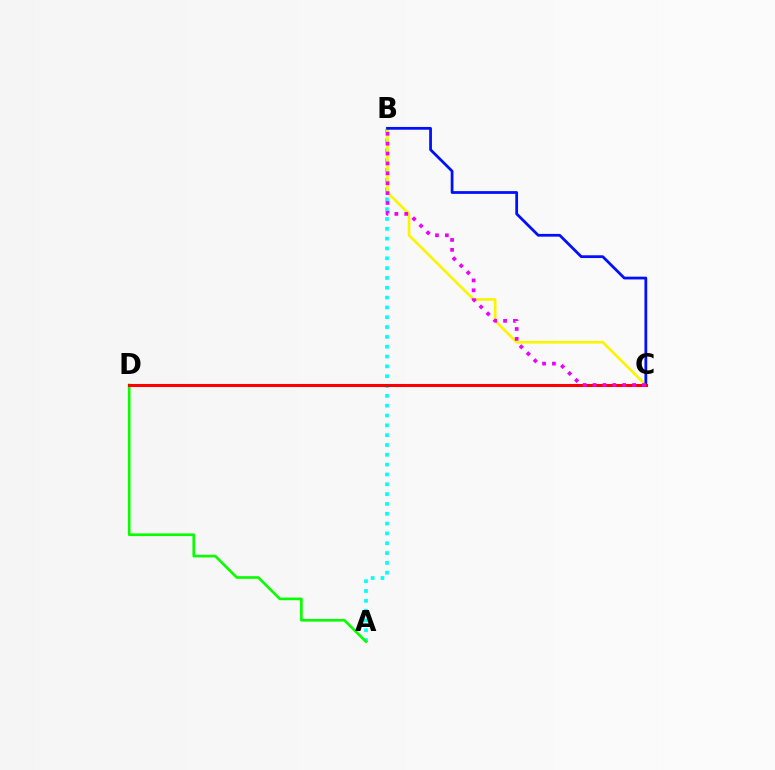{('A', 'B'): [{'color': '#00fff6', 'line_style': 'dotted', 'thickness': 2.67}], ('B', 'C'): [{'color': '#fcf500', 'line_style': 'solid', 'thickness': 1.93}, {'color': '#0010ff', 'line_style': 'solid', 'thickness': 1.99}, {'color': '#ee00ff', 'line_style': 'dotted', 'thickness': 2.69}], ('A', 'D'): [{'color': '#08ff00', 'line_style': 'solid', 'thickness': 1.92}], ('C', 'D'): [{'color': '#ff0000', 'line_style': 'solid', 'thickness': 2.2}]}